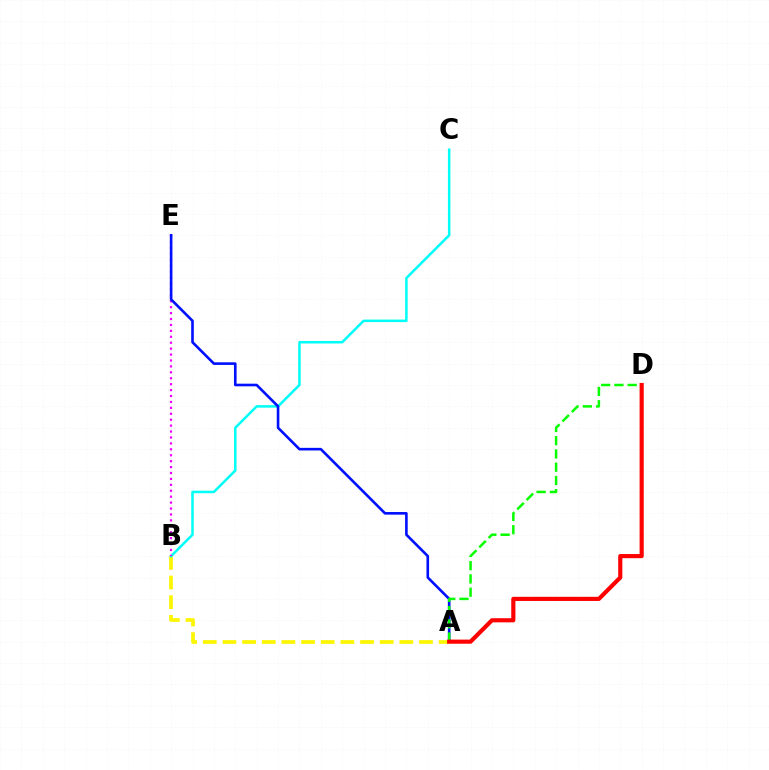{('A', 'B'): [{'color': '#fcf500', 'line_style': 'dashed', 'thickness': 2.67}], ('B', 'C'): [{'color': '#00fff6', 'line_style': 'solid', 'thickness': 1.8}], ('B', 'E'): [{'color': '#ee00ff', 'line_style': 'dotted', 'thickness': 1.61}], ('A', 'E'): [{'color': '#0010ff', 'line_style': 'solid', 'thickness': 1.89}], ('A', 'D'): [{'color': '#08ff00', 'line_style': 'dashed', 'thickness': 1.8}, {'color': '#ff0000', 'line_style': 'solid', 'thickness': 2.98}]}